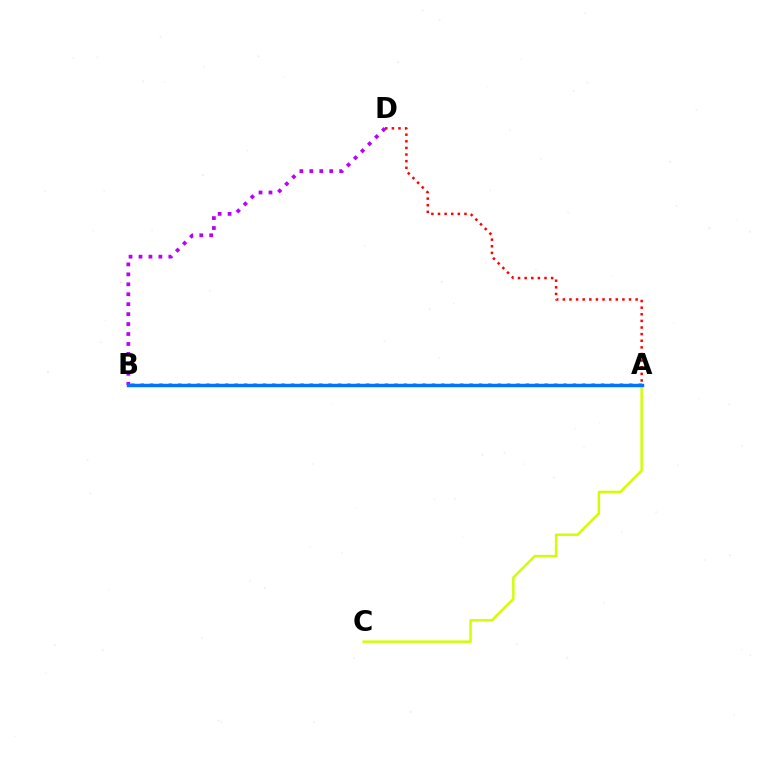{('A', 'B'): [{'color': '#00ff5c', 'line_style': 'dotted', 'thickness': 2.55}, {'color': '#0074ff', 'line_style': 'solid', 'thickness': 2.47}], ('A', 'C'): [{'color': '#d1ff00', 'line_style': 'solid', 'thickness': 1.78}], ('A', 'D'): [{'color': '#ff0000', 'line_style': 'dotted', 'thickness': 1.8}], ('B', 'D'): [{'color': '#b900ff', 'line_style': 'dotted', 'thickness': 2.7}]}